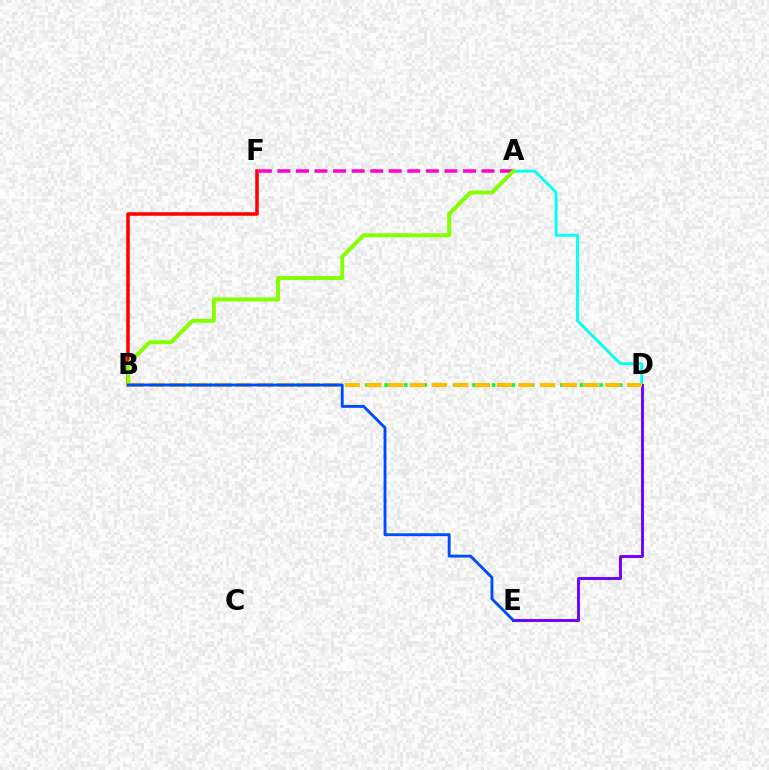{('A', 'D'): [{'color': '#00fff6', 'line_style': 'solid', 'thickness': 2.05}], ('B', 'F'): [{'color': '#ff0000', 'line_style': 'solid', 'thickness': 2.54}], ('D', 'E'): [{'color': '#7200ff', 'line_style': 'solid', 'thickness': 2.11}], ('B', 'D'): [{'color': '#00ff39', 'line_style': 'dotted', 'thickness': 2.65}, {'color': '#ffbd00', 'line_style': 'dashed', 'thickness': 2.95}], ('A', 'F'): [{'color': '#ff00cf', 'line_style': 'dashed', 'thickness': 2.52}], ('A', 'B'): [{'color': '#84ff00', 'line_style': 'solid', 'thickness': 2.85}], ('B', 'E'): [{'color': '#004bff', 'line_style': 'solid', 'thickness': 2.07}]}